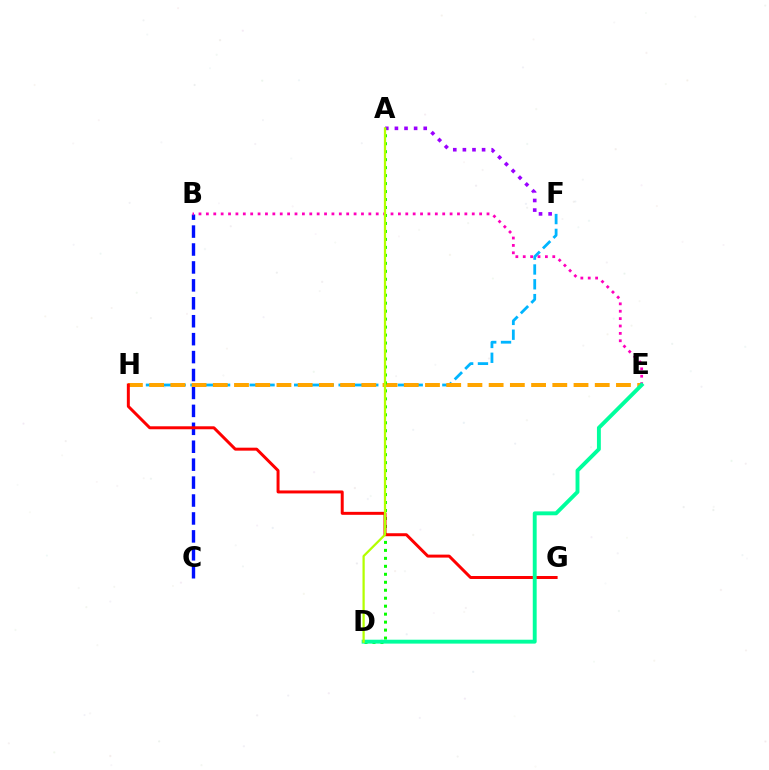{('B', 'C'): [{'color': '#0010ff', 'line_style': 'dashed', 'thickness': 2.44}], ('F', 'H'): [{'color': '#00b5ff', 'line_style': 'dashed', 'thickness': 2.01}], ('E', 'H'): [{'color': '#ffa500', 'line_style': 'dashed', 'thickness': 2.88}], ('A', 'F'): [{'color': '#9b00ff', 'line_style': 'dotted', 'thickness': 2.61}], ('B', 'E'): [{'color': '#ff00bd', 'line_style': 'dotted', 'thickness': 2.01}], ('A', 'D'): [{'color': '#08ff00', 'line_style': 'dotted', 'thickness': 2.17}, {'color': '#b3ff00', 'line_style': 'solid', 'thickness': 1.62}], ('G', 'H'): [{'color': '#ff0000', 'line_style': 'solid', 'thickness': 2.14}], ('D', 'E'): [{'color': '#00ff9d', 'line_style': 'solid', 'thickness': 2.8}]}